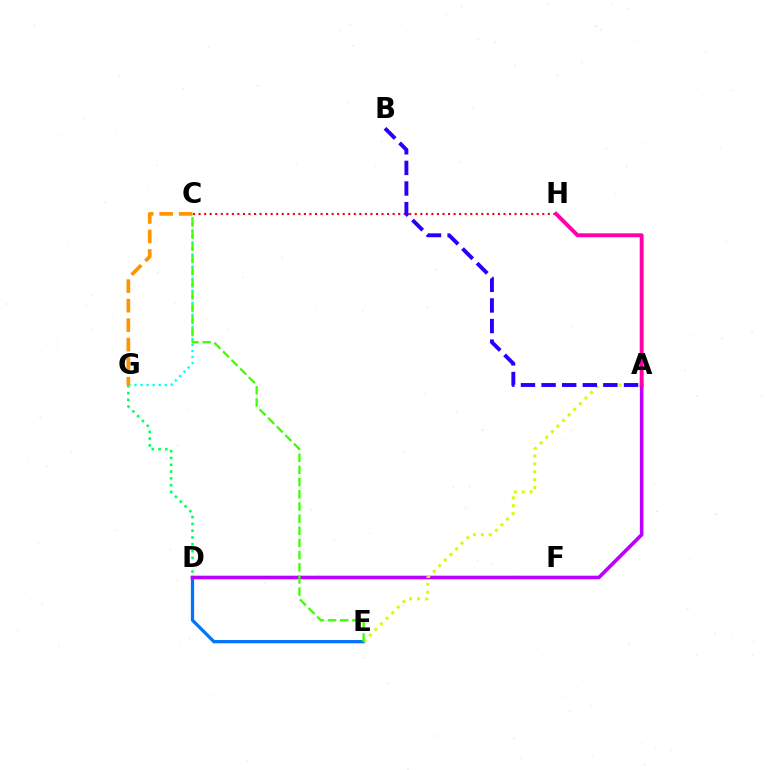{('D', 'E'): [{'color': '#0074ff', 'line_style': 'solid', 'thickness': 2.34}], ('D', 'G'): [{'color': '#00ff5c', 'line_style': 'dotted', 'thickness': 1.85}], ('A', 'D'): [{'color': '#b900ff', 'line_style': 'solid', 'thickness': 2.6}], ('A', 'E'): [{'color': '#d1ff00', 'line_style': 'dotted', 'thickness': 2.15}], ('C', 'H'): [{'color': '#ff0000', 'line_style': 'dotted', 'thickness': 1.51}], ('C', 'G'): [{'color': '#00fff6', 'line_style': 'dotted', 'thickness': 1.64}, {'color': '#ff9400', 'line_style': 'dashed', 'thickness': 2.65}], ('C', 'E'): [{'color': '#3dff00', 'line_style': 'dashed', 'thickness': 1.65}], ('A', 'H'): [{'color': '#ff00ac', 'line_style': 'solid', 'thickness': 2.82}], ('A', 'B'): [{'color': '#2500ff', 'line_style': 'dashed', 'thickness': 2.8}]}